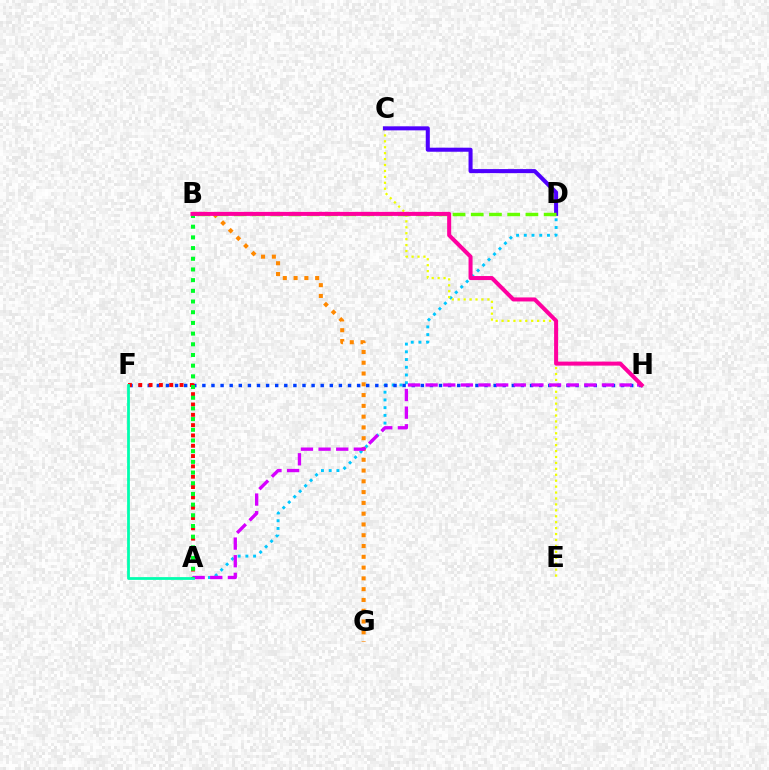{('A', 'D'): [{'color': '#00c7ff', 'line_style': 'dotted', 'thickness': 2.1}], ('B', 'G'): [{'color': '#ff8800', 'line_style': 'dotted', 'thickness': 2.93}], ('F', 'H'): [{'color': '#003fff', 'line_style': 'dotted', 'thickness': 2.47}], ('A', 'F'): [{'color': '#ff0000', 'line_style': 'dotted', 'thickness': 2.8}, {'color': '#00ffaf', 'line_style': 'solid', 'thickness': 2.0}], ('C', 'E'): [{'color': '#eeff00', 'line_style': 'dotted', 'thickness': 1.61}], ('A', 'H'): [{'color': '#d600ff', 'line_style': 'dashed', 'thickness': 2.4}], ('C', 'D'): [{'color': '#4f00ff', 'line_style': 'solid', 'thickness': 2.91}], ('B', 'D'): [{'color': '#66ff00', 'line_style': 'dashed', 'thickness': 2.48}], ('A', 'B'): [{'color': '#00ff27', 'line_style': 'dotted', 'thickness': 2.9}], ('B', 'H'): [{'color': '#ff00a0', 'line_style': 'solid', 'thickness': 2.9}]}